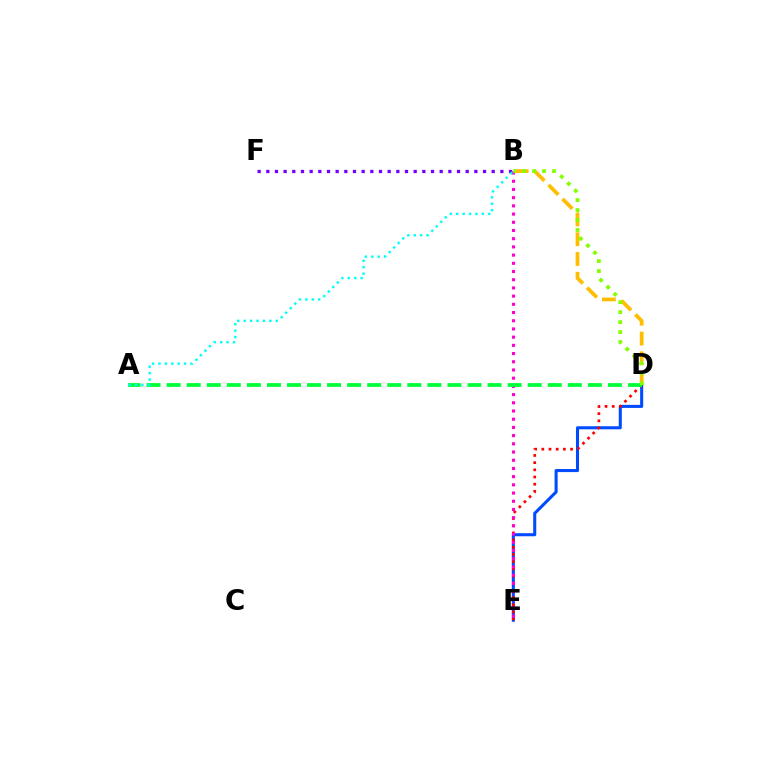{('D', 'E'): [{'color': '#004bff', 'line_style': 'solid', 'thickness': 2.2}, {'color': '#ff0000', 'line_style': 'dotted', 'thickness': 1.95}], ('B', 'E'): [{'color': '#ff00cf', 'line_style': 'dotted', 'thickness': 2.23}], ('B', 'F'): [{'color': '#7200ff', 'line_style': 'dotted', 'thickness': 2.36}], ('B', 'D'): [{'color': '#ffbd00', 'line_style': 'dashed', 'thickness': 2.69}, {'color': '#84ff00', 'line_style': 'dotted', 'thickness': 2.71}], ('A', 'D'): [{'color': '#00ff39', 'line_style': 'dashed', 'thickness': 2.73}], ('A', 'B'): [{'color': '#00fff6', 'line_style': 'dotted', 'thickness': 1.74}]}